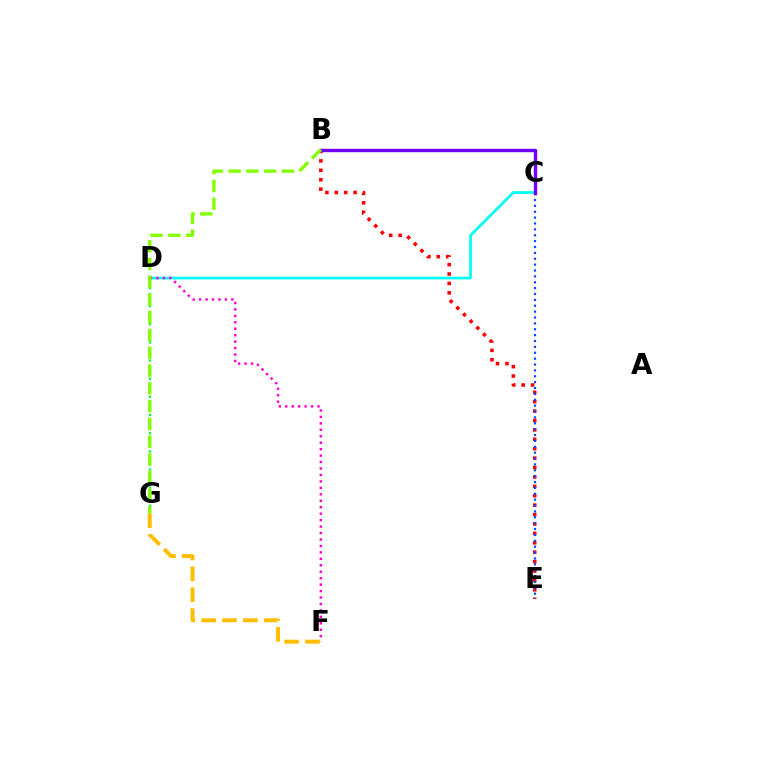{('C', 'D'): [{'color': '#00fff6', 'line_style': 'solid', 'thickness': 1.98}], ('B', 'E'): [{'color': '#ff0000', 'line_style': 'dotted', 'thickness': 2.56}], ('C', 'E'): [{'color': '#004bff', 'line_style': 'dotted', 'thickness': 1.6}], ('F', 'G'): [{'color': '#ffbd00', 'line_style': 'dashed', 'thickness': 2.83}], ('B', 'C'): [{'color': '#7200ff', 'line_style': 'solid', 'thickness': 2.45}], ('D', 'G'): [{'color': '#00ff39', 'line_style': 'dotted', 'thickness': 1.64}], ('D', 'F'): [{'color': '#ff00cf', 'line_style': 'dotted', 'thickness': 1.75}], ('B', 'G'): [{'color': '#84ff00', 'line_style': 'dashed', 'thickness': 2.41}]}